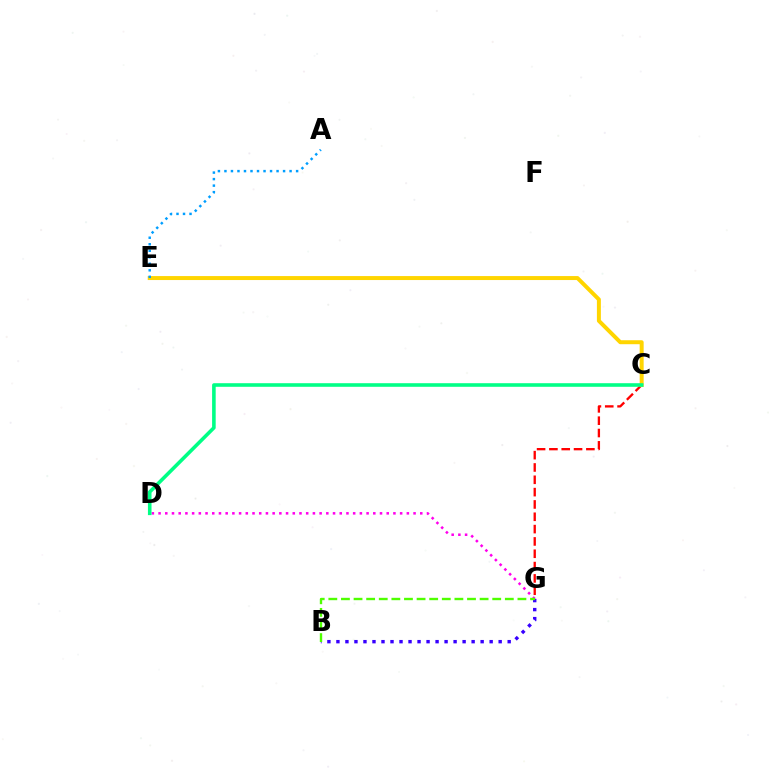{('C', 'G'): [{'color': '#ff0000', 'line_style': 'dashed', 'thickness': 1.67}], ('D', 'G'): [{'color': '#ff00ed', 'line_style': 'dotted', 'thickness': 1.82}], ('C', 'E'): [{'color': '#ffd500', 'line_style': 'solid', 'thickness': 2.86}], ('B', 'G'): [{'color': '#3700ff', 'line_style': 'dotted', 'thickness': 2.45}, {'color': '#4fff00', 'line_style': 'dashed', 'thickness': 1.71}], ('A', 'E'): [{'color': '#009eff', 'line_style': 'dotted', 'thickness': 1.77}], ('C', 'D'): [{'color': '#00ff86', 'line_style': 'solid', 'thickness': 2.58}]}